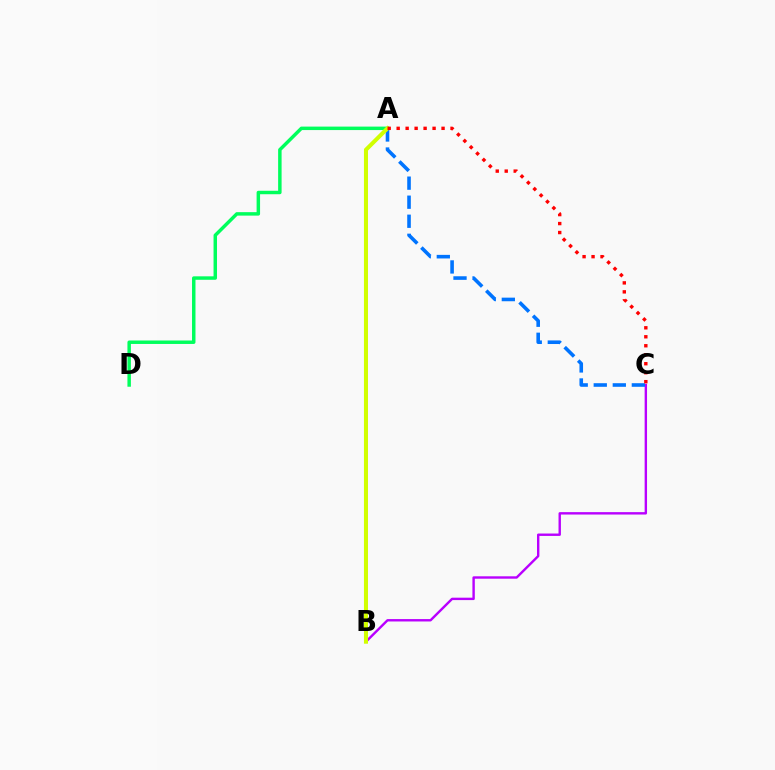{('B', 'C'): [{'color': '#b900ff', 'line_style': 'solid', 'thickness': 1.73}], ('A', 'D'): [{'color': '#00ff5c', 'line_style': 'solid', 'thickness': 2.49}], ('A', 'C'): [{'color': '#0074ff', 'line_style': 'dashed', 'thickness': 2.59}, {'color': '#ff0000', 'line_style': 'dotted', 'thickness': 2.44}], ('A', 'B'): [{'color': '#d1ff00', 'line_style': 'solid', 'thickness': 2.9}]}